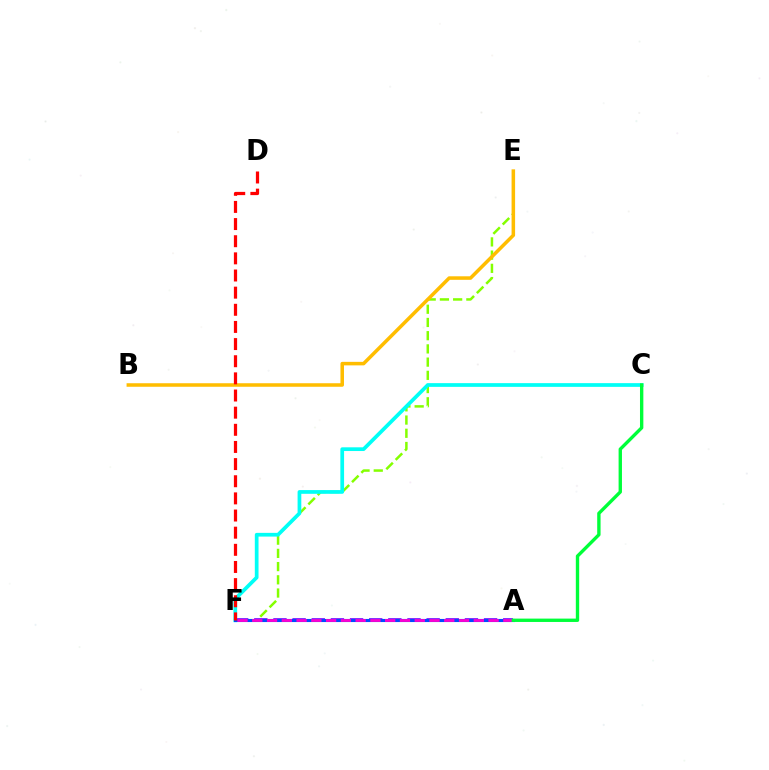{('E', 'F'): [{'color': '#84ff00', 'line_style': 'dashed', 'thickness': 1.8}], ('A', 'F'): [{'color': '#7200ff', 'line_style': 'dashed', 'thickness': 2.6}, {'color': '#004bff', 'line_style': 'solid', 'thickness': 2.23}, {'color': '#ff00cf', 'line_style': 'dashed', 'thickness': 2.01}], ('C', 'F'): [{'color': '#00fff6', 'line_style': 'solid', 'thickness': 2.68}], ('B', 'E'): [{'color': '#ffbd00', 'line_style': 'solid', 'thickness': 2.54}], ('D', 'F'): [{'color': '#ff0000', 'line_style': 'dashed', 'thickness': 2.33}], ('A', 'C'): [{'color': '#00ff39', 'line_style': 'solid', 'thickness': 2.42}]}